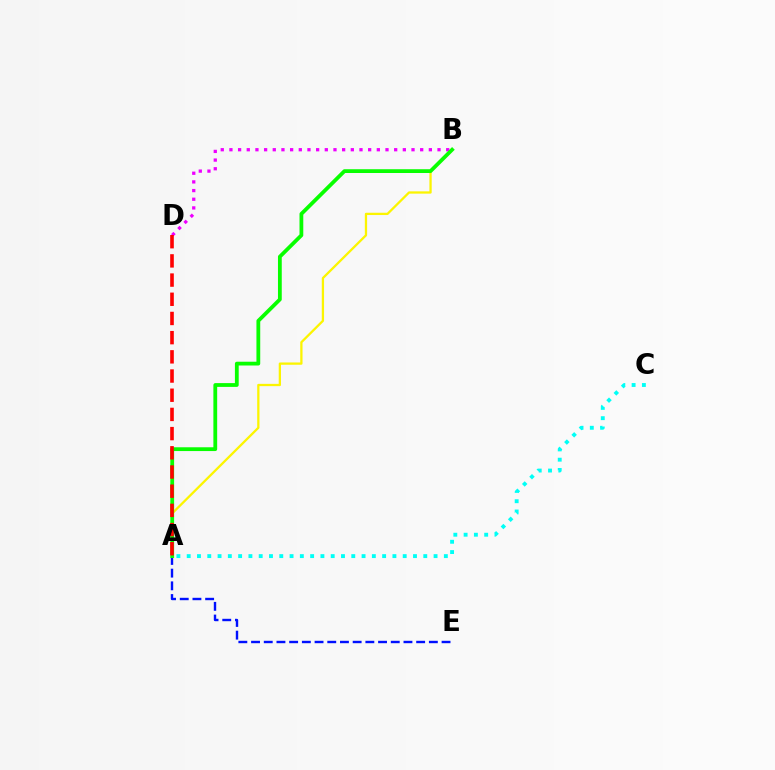{('A', 'B'): [{'color': '#fcf500', 'line_style': 'solid', 'thickness': 1.64}, {'color': '#08ff00', 'line_style': 'solid', 'thickness': 2.73}], ('A', 'E'): [{'color': '#0010ff', 'line_style': 'dashed', 'thickness': 1.73}], ('B', 'D'): [{'color': '#ee00ff', 'line_style': 'dotted', 'thickness': 2.36}], ('A', 'D'): [{'color': '#ff0000', 'line_style': 'dashed', 'thickness': 2.61}], ('A', 'C'): [{'color': '#00fff6', 'line_style': 'dotted', 'thickness': 2.79}]}